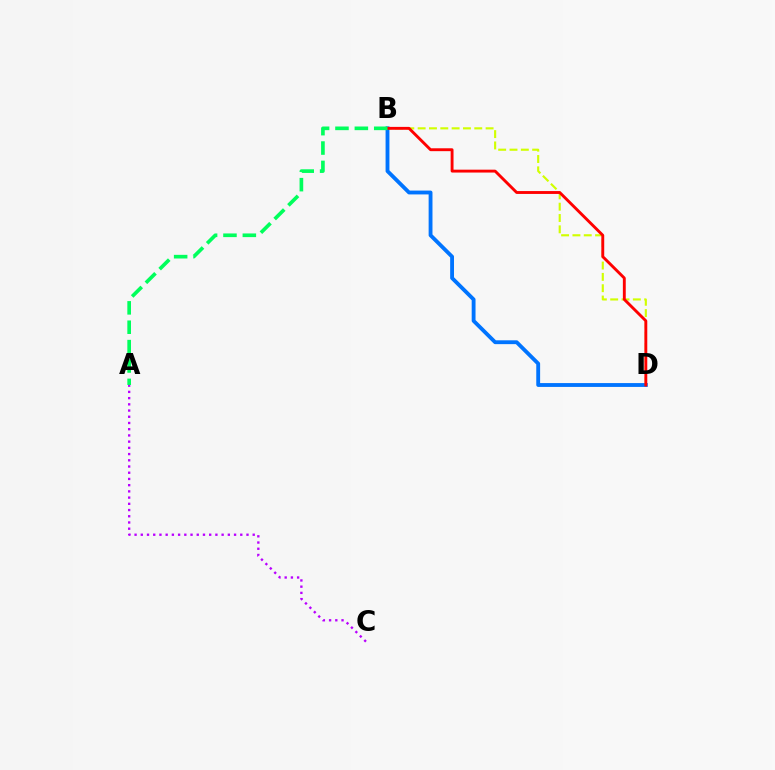{('A', 'C'): [{'color': '#b900ff', 'line_style': 'dotted', 'thickness': 1.69}], ('B', 'D'): [{'color': '#d1ff00', 'line_style': 'dashed', 'thickness': 1.54}, {'color': '#0074ff', 'line_style': 'solid', 'thickness': 2.77}, {'color': '#ff0000', 'line_style': 'solid', 'thickness': 2.07}], ('A', 'B'): [{'color': '#00ff5c', 'line_style': 'dashed', 'thickness': 2.63}]}